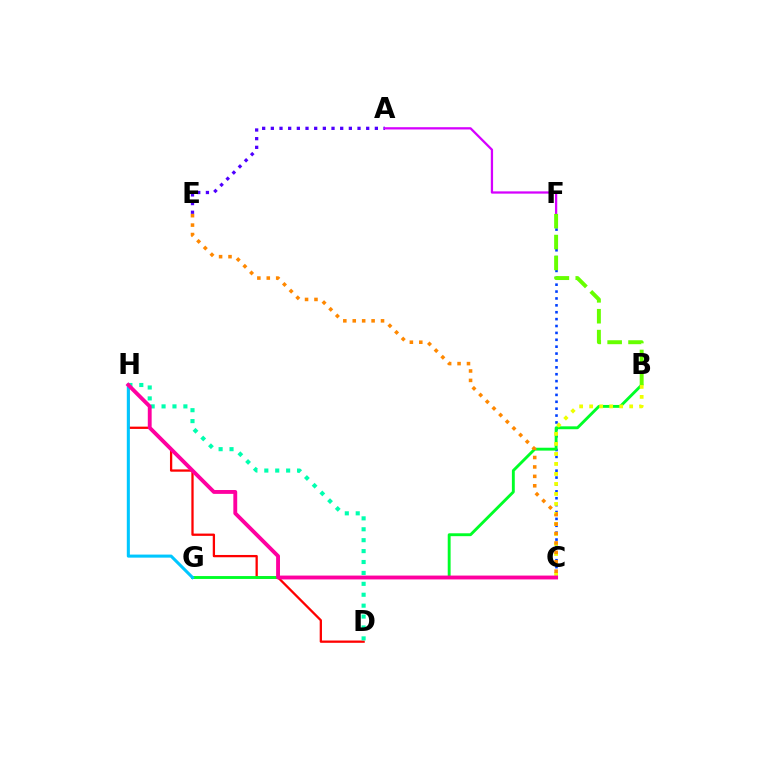{('A', 'E'): [{'color': '#4f00ff', 'line_style': 'dotted', 'thickness': 2.36}], ('C', 'F'): [{'color': '#003fff', 'line_style': 'dotted', 'thickness': 1.87}], ('D', 'H'): [{'color': '#ff0000', 'line_style': 'solid', 'thickness': 1.64}, {'color': '#00ffaf', 'line_style': 'dotted', 'thickness': 2.96}], ('B', 'G'): [{'color': '#00ff27', 'line_style': 'solid', 'thickness': 2.07}], ('A', 'F'): [{'color': '#d600ff', 'line_style': 'solid', 'thickness': 1.63}], ('G', 'H'): [{'color': '#00c7ff', 'line_style': 'solid', 'thickness': 2.2}], ('B', 'F'): [{'color': '#66ff00', 'line_style': 'dashed', 'thickness': 2.84}], ('B', 'C'): [{'color': '#eeff00', 'line_style': 'dotted', 'thickness': 2.72}], ('C', 'E'): [{'color': '#ff8800', 'line_style': 'dotted', 'thickness': 2.56}], ('C', 'H'): [{'color': '#ff00a0', 'line_style': 'solid', 'thickness': 2.78}]}